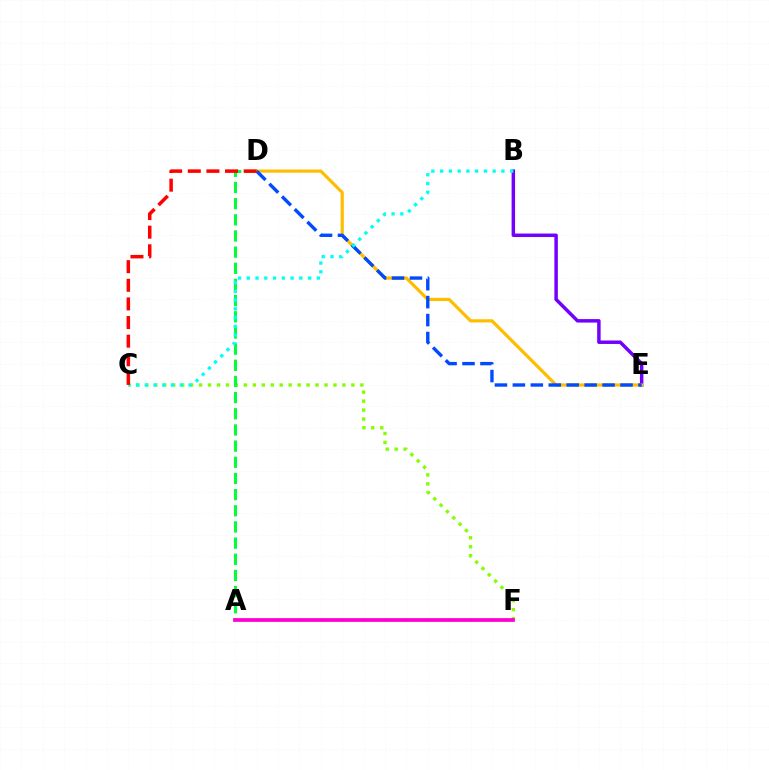{('B', 'E'): [{'color': '#7200ff', 'line_style': 'solid', 'thickness': 2.5}], ('C', 'F'): [{'color': '#84ff00', 'line_style': 'dotted', 'thickness': 2.43}], ('A', 'D'): [{'color': '#00ff39', 'line_style': 'dashed', 'thickness': 2.2}], ('D', 'E'): [{'color': '#ffbd00', 'line_style': 'solid', 'thickness': 2.31}, {'color': '#004bff', 'line_style': 'dashed', 'thickness': 2.44}], ('B', 'C'): [{'color': '#00fff6', 'line_style': 'dotted', 'thickness': 2.38}], ('A', 'F'): [{'color': '#ff00cf', 'line_style': 'solid', 'thickness': 2.68}], ('C', 'D'): [{'color': '#ff0000', 'line_style': 'dashed', 'thickness': 2.53}]}